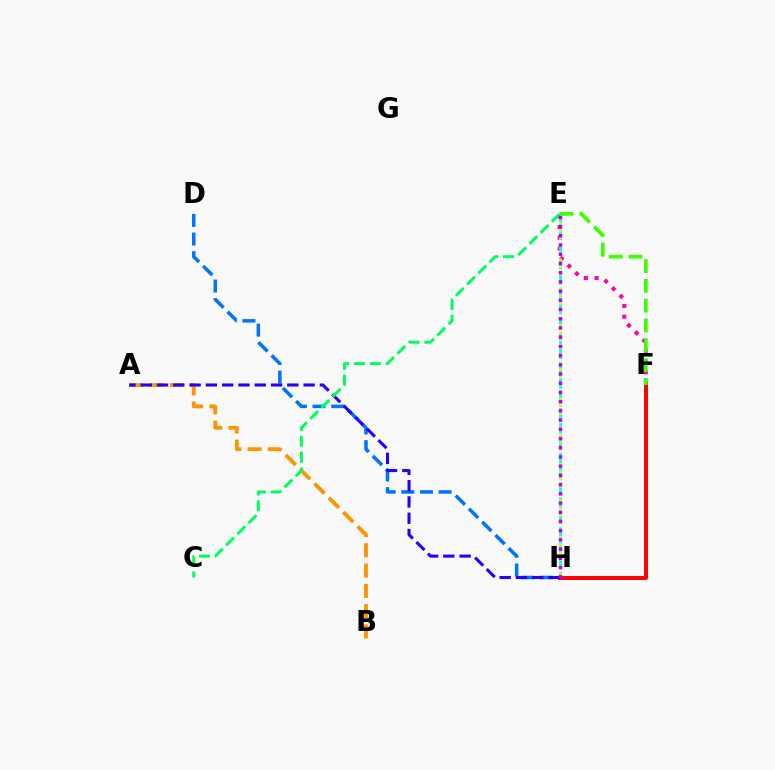{('E', 'F'): [{'color': '#ff00ac', 'line_style': 'dotted', 'thickness': 2.92}, {'color': '#3dff00', 'line_style': 'dashed', 'thickness': 2.69}], ('E', 'H'): [{'color': '#00fff6', 'line_style': 'dashed', 'thickness': 2.02}, {'color': '#d1ff00', 'line_style': 'dotted', 'thickness': 1.99}, {'color': '#b900ff', 'line_style': 'dotted', 'thickness': 2.5}], ('A', 'B'): [{'color': '#ff9400', 'line_style': 'dashed', 'thickness': 2.76}], ('D', 'H'): [{'color': '#0074ff', 'line_style': 'dashed', 'thickness': 2.53}], ('F', 'H'): [{'color': '#ff0000', 'line_style': 'solid', 'thickness': 2.85}], ('A', 'H'): [{'color': '#2500ff', 'line_style': 'dashed', 'thickness': 2.21}], ('C', 'E'): [{'color': '#00ff5c', 'line_style': 'dashed', 'thickness': 2.15}]}